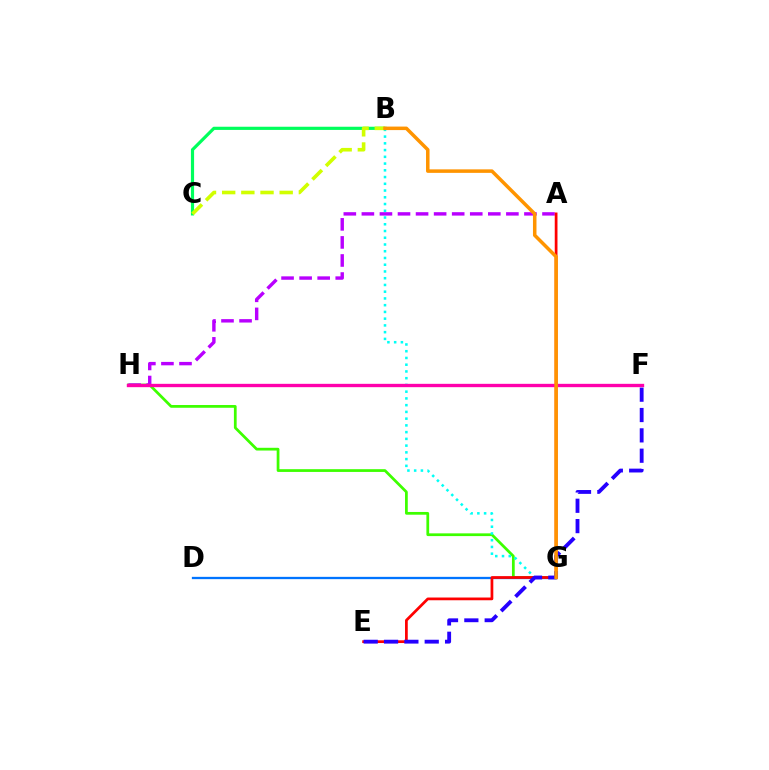{('G', 'H'): [{'color': '#3dff00', 'line_style': 'solid', 'thickness': 1.98}], ('A', 'H'): [{'color': '#b900ff', 'line_style': 'dashed', 'thickness': 2.45}], ('B', 'G'): [{'color': '#00fff6', 'line_style': 'dotted', 'thickness': 1.83}, {'color': '#ff9400', 'line_style': 'solid', 'thickness': 2.53}], ('B', 'C'): [{'color': '#00ff5c', 'line_style': 'solid', 'thickness': 2.29}, {'color': '#d1ff00', 'line_style': 'dashed', 'thickness': 2.6}], ('D', 'G'): [{'color': '#0074ff', 'line_style': 'solid', 'thickness': 1.66}], ('A', 'E'): [{'color': '#ff0000', 'line_style': 'solid', 'thickness': 1.97}], ('E', 'F'): [{'color': '#2500ff', 'line_style': 'dashed', 'thickness': 2.76}], ('F', 'H'): [{'color': '#ff00ac', 'line_style': 'solid', 'thickness': 2.4}]}